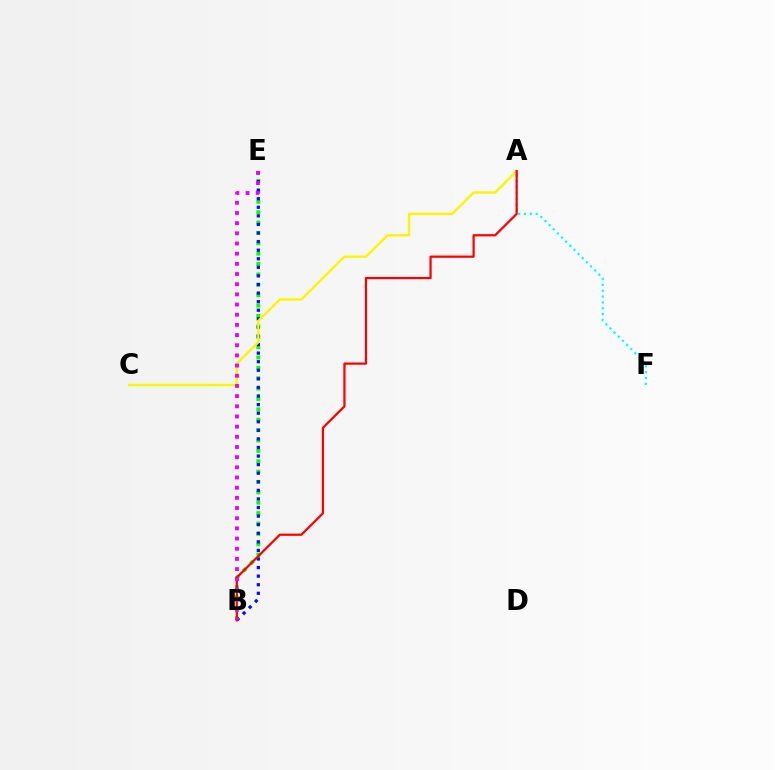{('B', 'E'): [{'color': '#08ff00', 'line_style': 'dotted', 'thickness': 2.82}, {'color': '#0010ff', 'line_style': 'dotted', 'thickness': 2.33}, {'color': '#ee00ff', 'line_style': 'dotted', 'thickness': 2.76}], ('A', 'F'): [{'color': '#00fff6', 'line_style': 'dotted', 'thickness': 1.59}], ('A', 'C'): [{'color': '#fcf500', 'line_style': 'solid', 'thickness': 1.71}], ('A', 'B'): [{'color': '#ff0000', 'line_style': 'solid', 'thickness': 1.61}]}